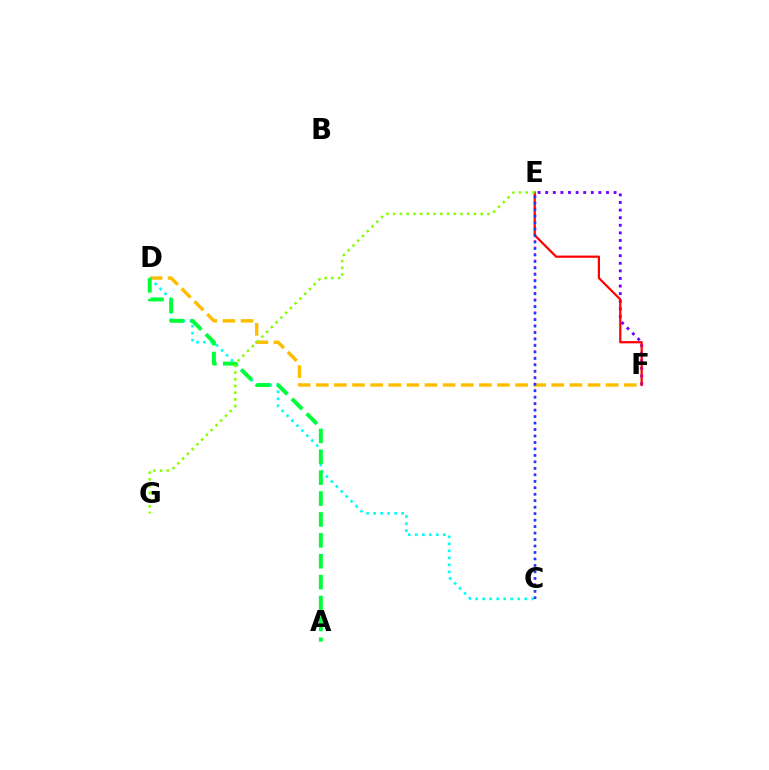{('D', 'F'): [{'color': '#ffbd00', 'line_style': 'dashed', 'thickness': 2.46}], ('C', 'E'): [{'color': '#ff00cf', 'line_style': 'dotted', 'thickness': 1.76}, {'color': '#004bff', 'line_style': 'dotted', 'thickness': 1.76}], ('C', 'D'): [{'color': '#00fff6', 'line_style': 'dotted', 'thickness': 1.9}], ('A', 'D'): [{'color': '#00ff39', 'line_style': 'dashed', 'thickness': 2.84}], ('E', 'F'): [{'color': '#7200ff', 'line_style': 'dotted', 'thickness': 2.06}, {'color': '#ff0000', 'line_style': 'solid', 'thickness': 1.6}], ('E', 'G'): [{'color': '#84ff00', 'line_style': 'dotted', 'thickness': 1.83}]}